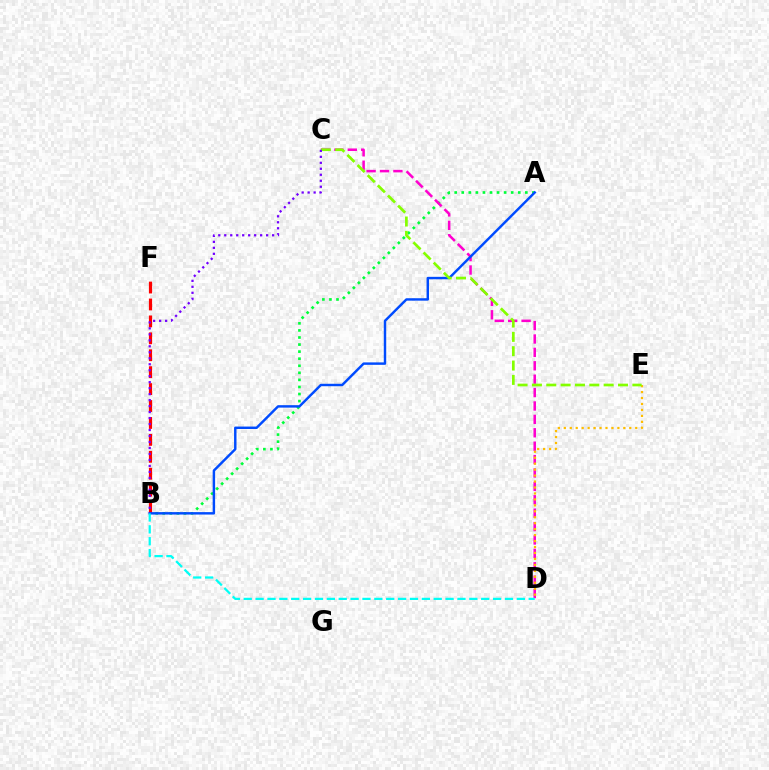{('B', 'F'): [{'color': '#ff0000', 'line_style': 'dashed', 'thickness': 2.3}], ('A', 'B'): [{'color': '#00ff39', 'line_style': 'dotted', 'thickness': 1.92}, {'color': '#004bff', 'line_style': 'solid', 'thickness': 1.76}], ('C', 'D'): [{'color': '#ff00cf', 'line_style': 'dashed', 'thickness': 1.82}], ('D', 'E'): [{'color': '#ffbd00', 'line_style': 'dotted', 'thickness': 1.62}], ('C', 'E'): [{'color': '#84ff00', 'line_style': 'dashed', 'thickness': 1.95}], ('B', 'C'): [{'color': '#7200ff', 'line_style': 'dotted', 'thickness': 1.63}], ('B', 'D'): [{'color': '#00fff6', 'line_style': 'dashed', 'thickness': 1.61}]}